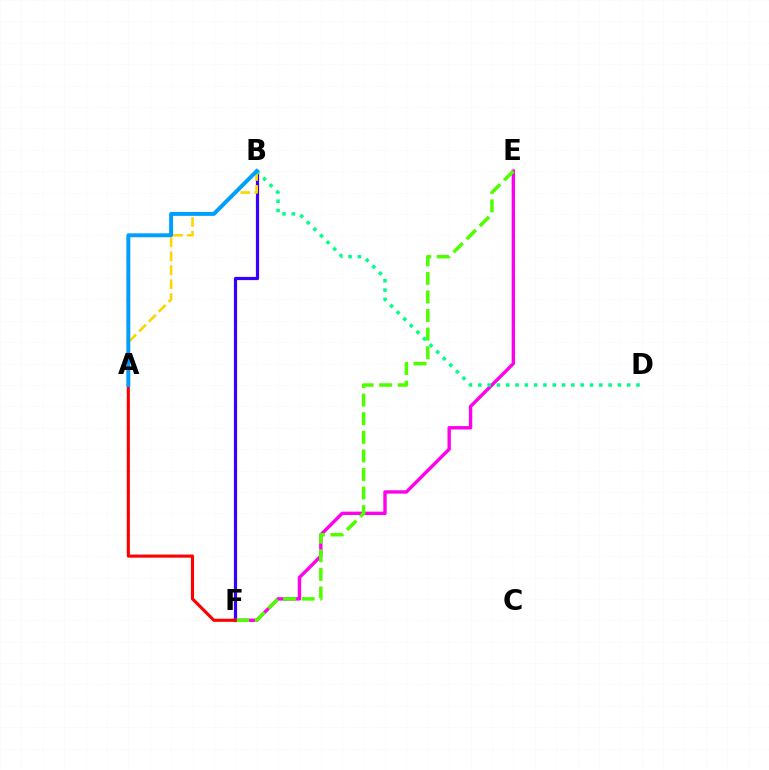{('B', 'F'): [{'color': '#3700ff', 'line_style': 'solid', 'thickness': 2.3}], ('E', 'F'): [{'color': '#ff00ed', 'line_style': 'solid', 'thickness': 2.44}, {'color': '#4fff00', 'line_style': 'dashed', 'thickness': 2.53}], ('A', 'B'): [{'color': '#ffd500', 'line_style': 'dashed', 'thickness': 1.89}, {'color': '#009eff', 'line_style': 'solid', 'thickness': 2.85}], ('A', 'F'): [{'color': '#ff0000', 'line_style': 'solid', 'thickness': 2.23}], ('B', 'D'): [{'color': '#00ff86', 'line_style': 'dotted', 'thickness': 2.53}]}